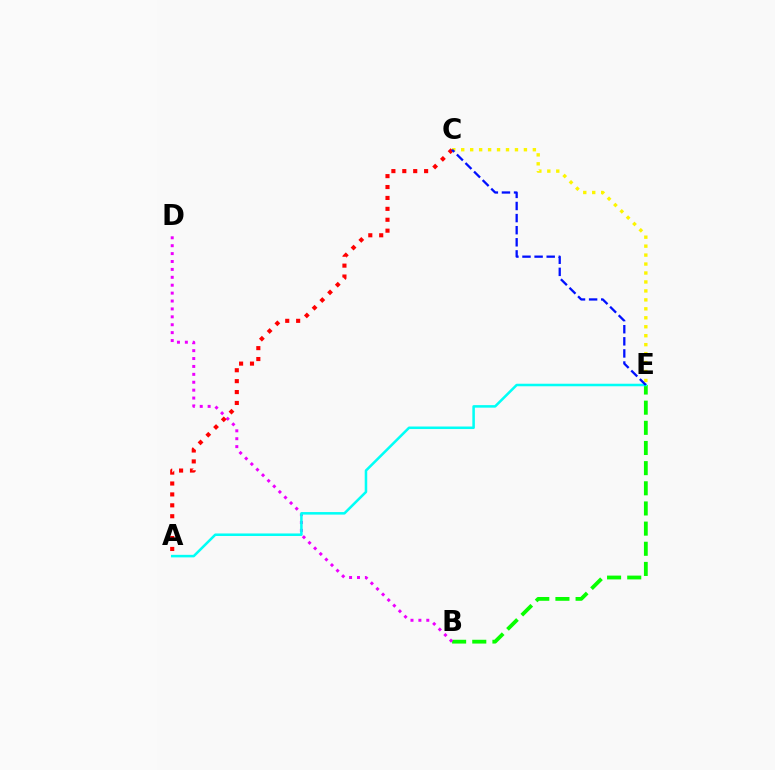{('B', 'E'): [{'color': '#08ff00', 'line_style': 'dashed', 'thickness': 2.74}], ('B', 'D'): [{'color': '#ee00ff', 'line_style': 'dotted', 'thickness': 2.15}], ('A', 'E'): [{'color': '#00fff6', 'line_style': 'solid', 'thickness': 1.82}], ('A', 'C'): [{'color': '#ff0000', 'line_style': 'dotted', 'thickness': 2.96}], ('C', 'E'): [{'color': '#fcf500', 'line_style': 'dotted', 'thickness': 2.43}, {'color': '#0010ff', 'line_style': 'dashed', 'thickness': 1.64}]}